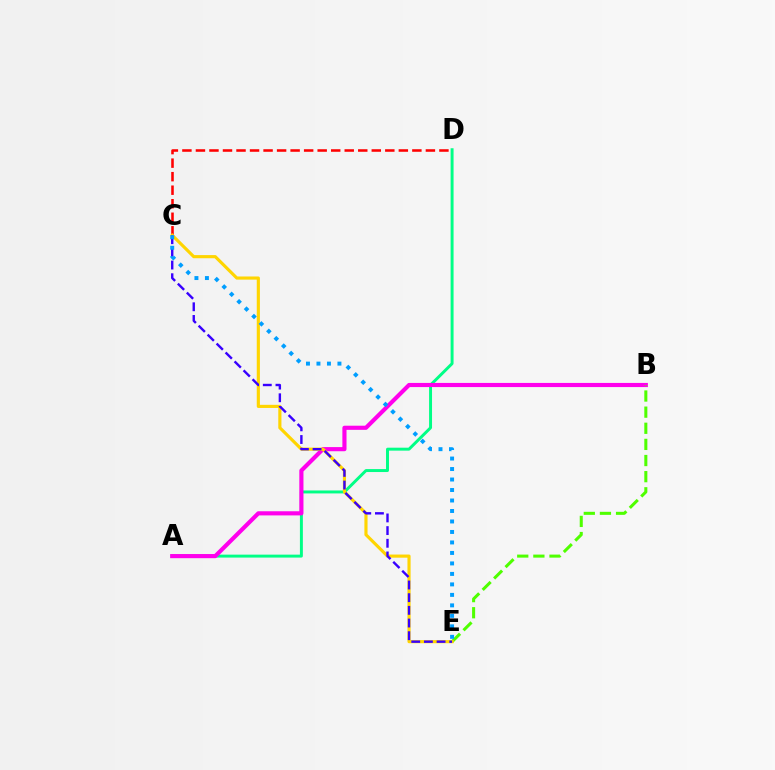{('C', 'D'): [{'color': '#ff0000', 'line_style': 'dashed', 'thickness': 1.84}], ('A', 'D'): [{'color': '#00ff86', 'line_style': 'solid', 'thickness': 2.12}], ('A', 'B'): [{'color': '#ff00ed', 'line_style': 'solid', 'thickness': 2.98}], ('B', 'E'): [{'color': '#4fff00', 'line_style': 'dashed', 'thickness': 2.19}], ('C', 'E'): [{'color': '#ffd500', 'line_style': 'solid', 'thickness': 2.26}, {'color': '#3700ff', 'line_style': 'dashed', 'thickness': 1.72}, {'color': '#009eff', 'line_style': 'dotted', 'thickness': 2.85}]}